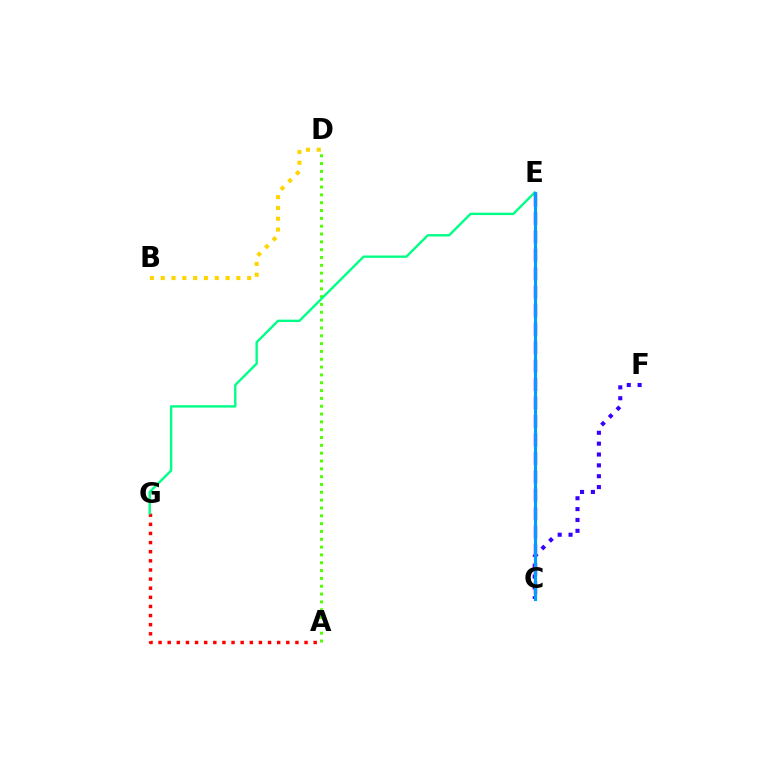{('A', 'D'): [{'color': '#4fff00', 'line_style': 'dotted', 'thickness': 2.13}], ('A', 'G'): [{'color': '#ff0000', 'line_style': 'dotted', 'thickness': 2.48}], ('B', 'D'): [{'color': '#ffd500', 'line_style': 'dotted', 'thickness': 2.94}], ('C', 'F'): [{'color': '#3700ff', 'line_style': 'dotted', 'thickness': 2.95}], ('E', 'G'): [{'color': '#00ff86', 'line_style': 'solid', 'thickness': 1.72}], ('C', 'E'): [{'color': '#ff00ed', 'line_style': 'dashed', 'thickness': 2.51}, {'color': '#009eff', 'line_style': 'solid', 'thickness': 2.25}]}